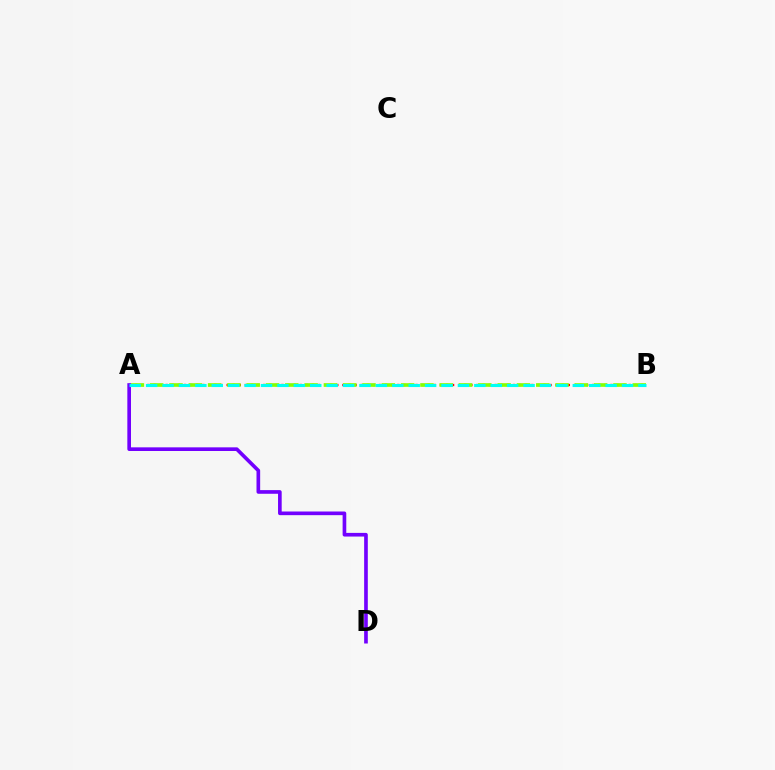{('A', 'B'): [{'color': '#ff0000', 'line_style': 'dotted', 'thickness': 1.66}, {'color': '#84ff00', 'line_style': 'dashed', 'thickness': 2.62}, {'color': '#00fff6', 'line_style': 'dashed', 'thickness': 2.23}], ('A', 'D'): [{'color': '#7200ff', 'line_style': 'solid', 'thickness': 2.63}]}